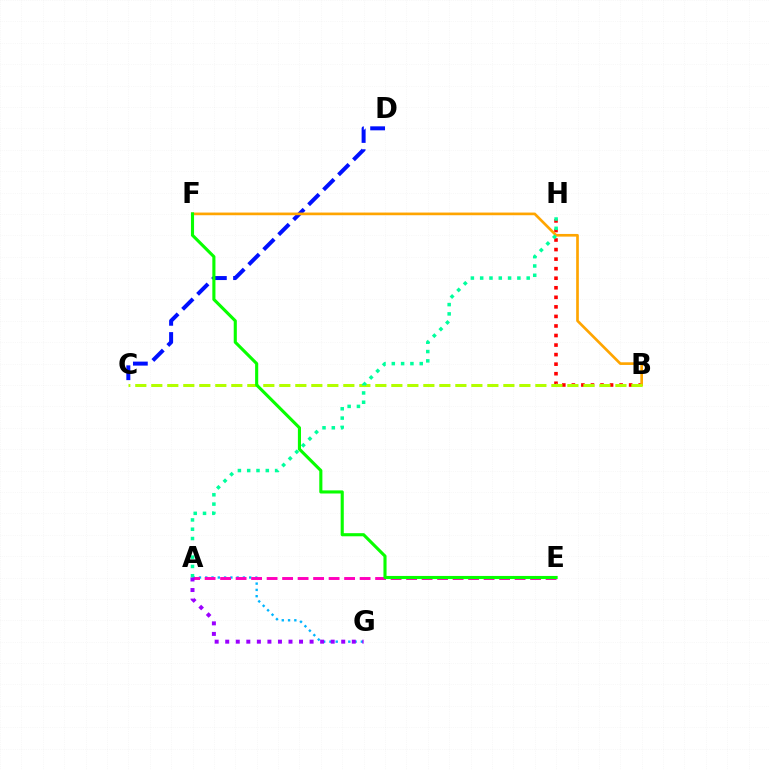{('A', 'G'): [{'color': '#00b5ff', 'line_style': 'dotted', 'thickness': 1.71}, {'color': '#9b00ff', 'line_style': 'dotted', 'thickness': 2.87}], ('C', 'D'): [{'color': '#0010ff', 'line_style': 'dashed', 'thickness': 2.87}], ('B', 'H'): [{'color': '#ff0000', 'line_style': 'dotted', 'thickness': 2.59}], ('B', 'F'): [{'color': '#ffa500', 'line_style': 'solid', 'thickness': 1.92}], ('B', 'C'): [{'color': '#b3ff00', 'line_style': 'dashed', 'thickness': 2.17}], ('A', 'E'): [{'color': '#ff00bd', 'line_style': 'dashed', 'thickness': 2.11}], ('E', 'F'): [{'color': '#08ff00', 'line_style': 'solid', 'thickness': 2.24}], ('A', 'H'): [{'color': '#00ff9d', 'line_style': 'dotted', 'thickness': 2.53}]}